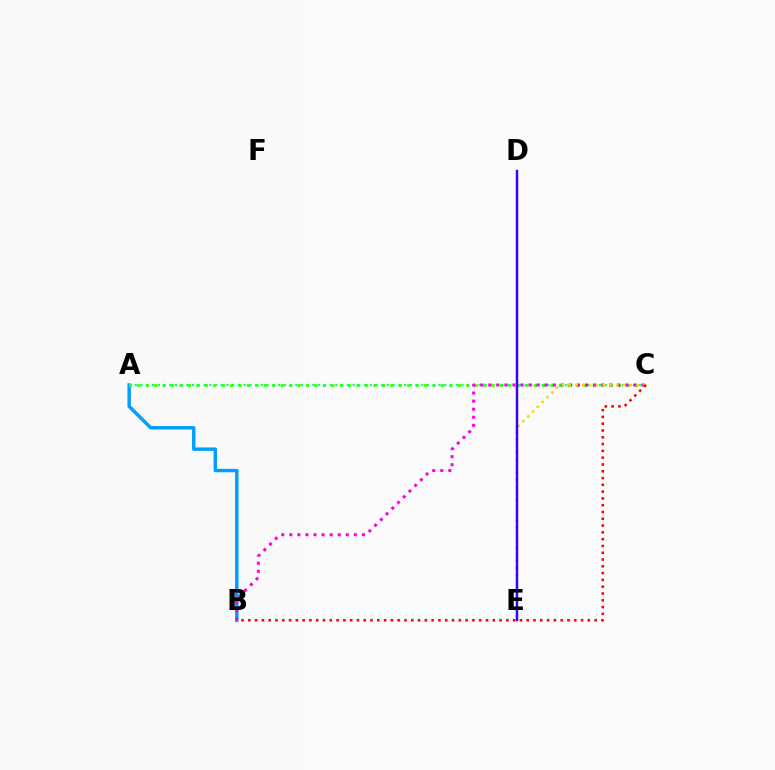{('A', 'B'): [{'color': '#009eff', 'line_style': 'solid', 'thickness': 2.48}], ('A', 'C'): [{'color': '#4fff00', 'line_style': 'dotted', 'thickness': 2.29}, {'color': '#00ff86', 'line_style': 'dotted', 'thickness': 1.56}], ('B', 'C'): [{'color': '#ff00ed', 'line_style': 'dotted', 'thickness': 2.19}, {'color': '#ff0000', 'line_style': 'dotted', 'thickness': 1.85}], ('C', 'E'): [{'color': '#ffd500', 'line_style': 'dotted', 'thickness': 1.85}], ('D', 'E'): [{'color': '#3700ff', 'line_style': 'solid', 'thickness': 1.77}]}